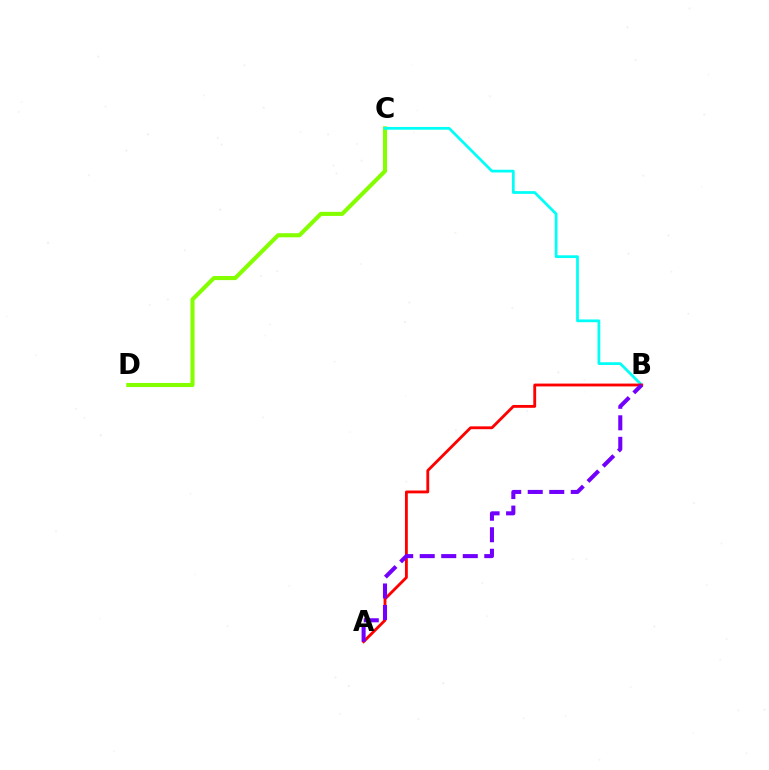{('C', 'D'): [{'color': '#84ff00', 'line_style': 'solid', 'thickness': 2.94}], ('B', 'C'): [{'color': '#00fff6', 'line_style': 'solid', 'thickness': 1.97}], ('A', 'B'): [{'color': '#ff0000', 'line_style': 'solid', 'thickness': 2.04}, {'color': '#7200ff', 'line_style': 'dashed', 'thickness': 2.92}]}